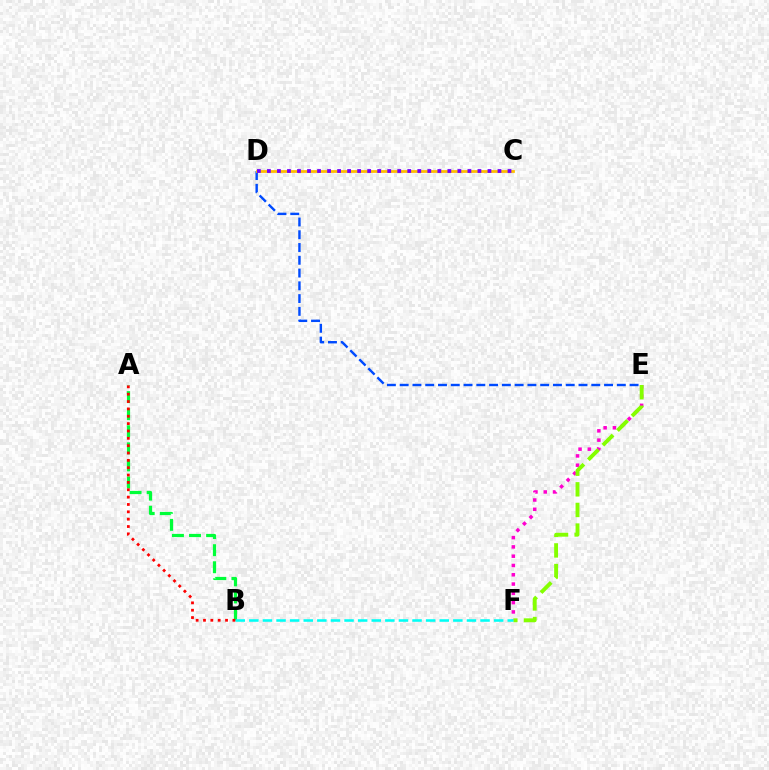{('E', 'F'): [{'color': '#ff00cf', 'line_style': 'dotted', 'thickness': 2.52}, {'color': '#84ff00', 'line_style': 'dashed', 'thickness': 2.8}], ('D', 'E'): [{'color': '#004bff', 'line_style': 'dashed', 'thickness': 1.74}], ('C', 'D'): [{'color': '#ffbd00', 'line_style': 'solid', 'thickness': 1.99}, {'color': '#7200ff', 'line_style': 'dotted', 'thickness': 2.72}], ('A', 'B'): [{'color': '#00ff39', 'line_style': 'dashed', 'thickness': 2.32}, {'color': '#ff0000', 'line_style': 'dotted', 'thickness': 2.0}], ('B', 'F'): [{'color': '#00fff6', 'line_style': 'dashed', 'thickness': 1.85}]}